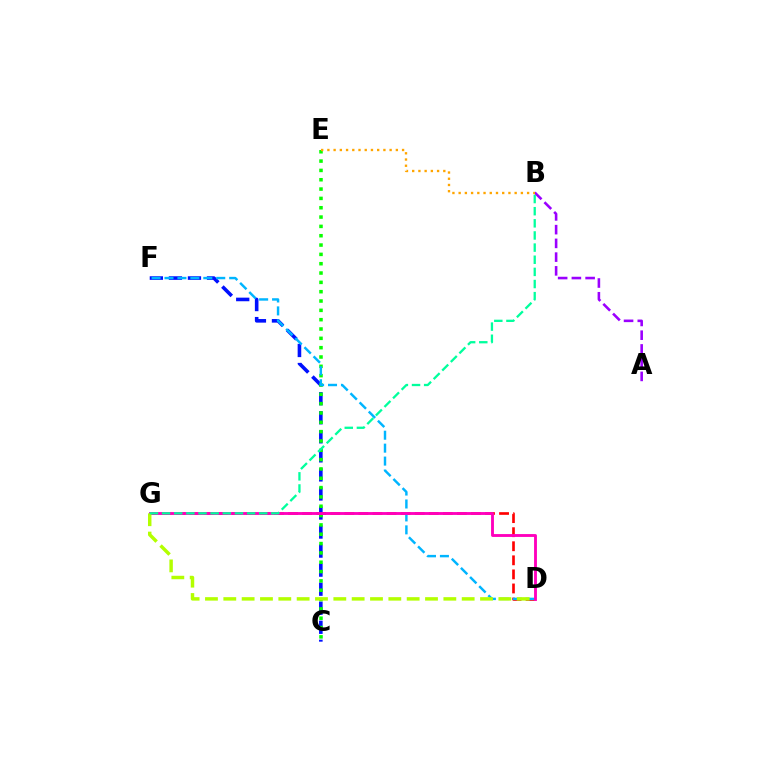{('A', 'B'): [{'color': '#9b00ff', 'line_style': 'dashed', 'thickness': 1.87}], ('C', 'F'): [{'color': '#0010ff', 'line_style': 'dashed', 'thickness': 2.59}], ('C', 'E'): [{'color': '#08ff00', 'line_style': 'dotted', 'thickness': 2.53}], ('D', 'G'): [{'color': '#ff0000', 'line_style': 'dashed', 'thickness': 1.91}, {'color': '#ff00bd', 'line_style': 'solid', 'thickness': 2.06}, {'color': '#b3ff00', 'line_style': 'dashed', 'thickness': 2.49}], ('D', 'F'): [{'color': '#00b5ff', 'line_style': 'dashed', 'thickness': 1.76}], ('B', 'E'): [{'color': '#ffa500', 'line_style': 'dotted', 'thickness': 1.69}], ('B', 'G'): [{'color': '#00ff9d', 'line_style': 'dashed', 'thickness': 1.65}]}